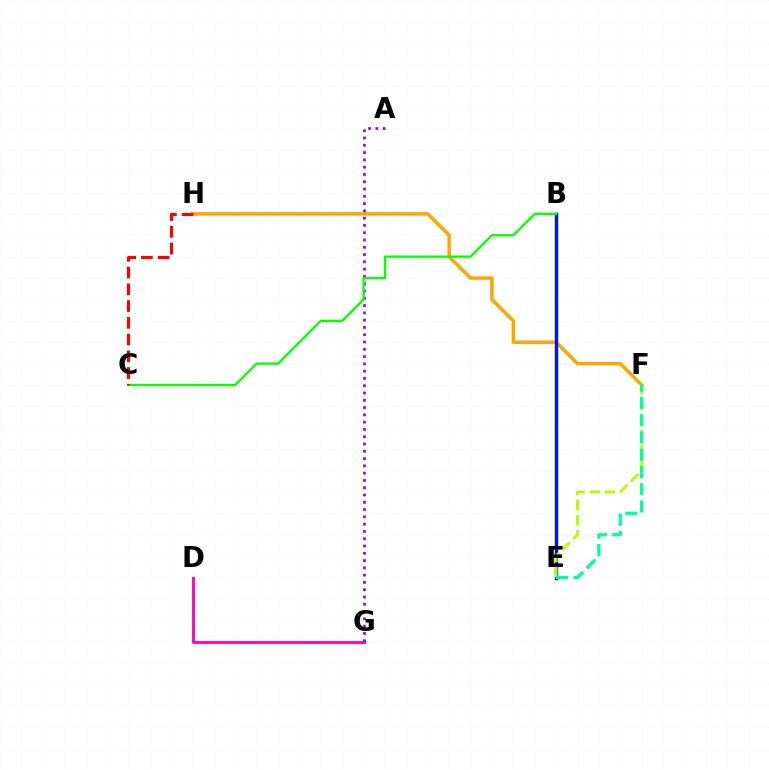{('D', 'G'): [{'color': '#ff00bd', 'line_style': 'solid', 'thickness': 2.05}], ('F', 'H'): [{'color': '#ffa500', 'line_style': 'solid', 'thickness': 2.5}], ('B', 'E'): [{'color': '#00b5ff', 'line_style': 'solid', 'thickness': 2.42}, {'color': '#0010ff', 'line_style': 'solid', 'thickness': 2.34}], ('E', 'F'): [{'color': '#b3ff00', 'line_style': 'dashed', 'thickness': 2.07}, {'color': '#00ff9d', 'line_style': 'dashed', 'thickness': 2.34}], ('A', 'G'): [{'color': '#9b00ff', 'line_style': 'dotted', 'thickness': 1.98}], ('B', 'C'): [{'color': '#08ff00', 'line_style': 'solid', 'thickness': 1.68}], ('C', 'H'): [{'color': '#ff0000', 'line_style': 'dashed', 'thickness': 2.27}]}